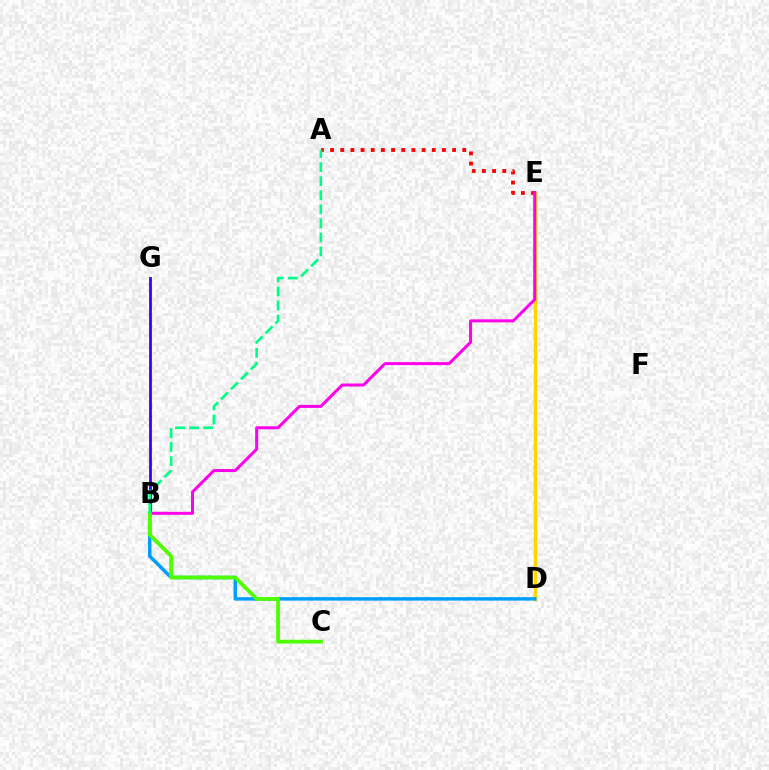{('D', 'E'): [{'color': '#ffd500', 'line_style': 'solid', 'thickness': 2.48}], ('B', 'D'): [{'color': '#009eff', 'line_style': 'solid', 'thickness': 2.5}], ('B', 'G'): [{'color': '#3700ff', 'line_style': 'solid', 'thickness': 2.0}], ('A', 'E'): [{'color': '#ff0000', 'line_style': 'dotted', 'thickness': 2.76}], ('B', 'E'): [{'color': '#ff00ed', 'line_style': 'solid', 'thickness': 2.16}], ('B', 'C'): [{'color': '#4fff00', 'line_style': 'solid', 'thickness': 2.74}], ('A', 'B'): [{'color': '#00ff86', 'line_style': 'dashed', 'thickness': 1.91}]}